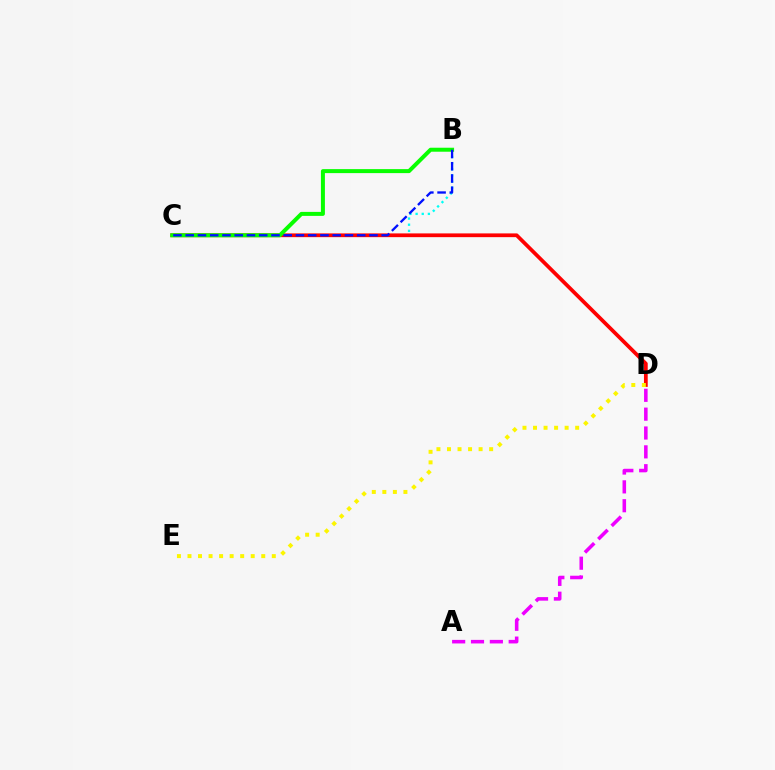{('B', 'C'): [{'color': '#00fff6', 'line_style': 'dotted', 'thickness': 1.67}, {'color': '#08ff00', 'line_style': 'solid', 'thickness': 2.87}, {'color': '#0010ff', 'line_style': 'dashed', 'thickness': 1.66}], ('C', 'D'): [{'color': '#ff0000', 'line_style': 'solid', 'thickness': 2.7}], ('D', 'E'): [{'color': '#fcf500', 'line_style': 'dotted', 'thickness': 2.86}], ('A', 'D'): [{'color': '#ee00ff', 'line_style': 'dashed', 'thickness': 2.56}]}